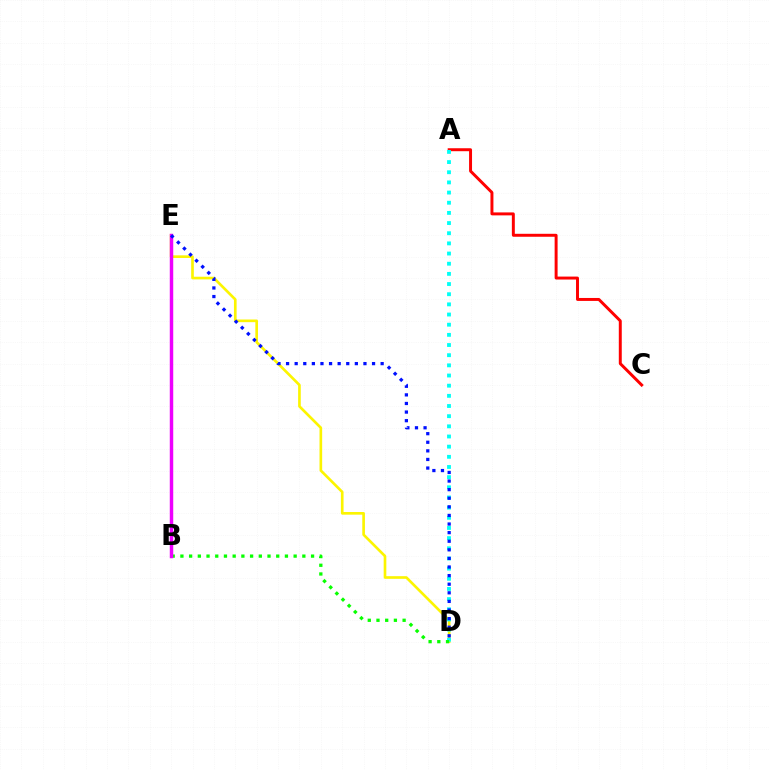{('D', 'E'): [{'color': '#fcf500', 'line_style': 'solid', 'thickness': 1.92}, {'color': '#0010ff', 'line_style': 'dotted', 'thickness': 2.34}], ('A', 'C'): [{'color': '#ff0000', 'line_style': 'solid', 'thickness': 2.13}], ('A', 'D'): [{'color': '#00fff6', 'line_style': 'dotted', 'thickness': 2.76}], ('B', 'D'): [{'color': '#08ff00', 'line_style': 'dotted', 'thickness': 2.37}], ('B', 'E'): [{'color': '#ee00ff', 'line_style': 'solid', 'thickness': 2.49}]}